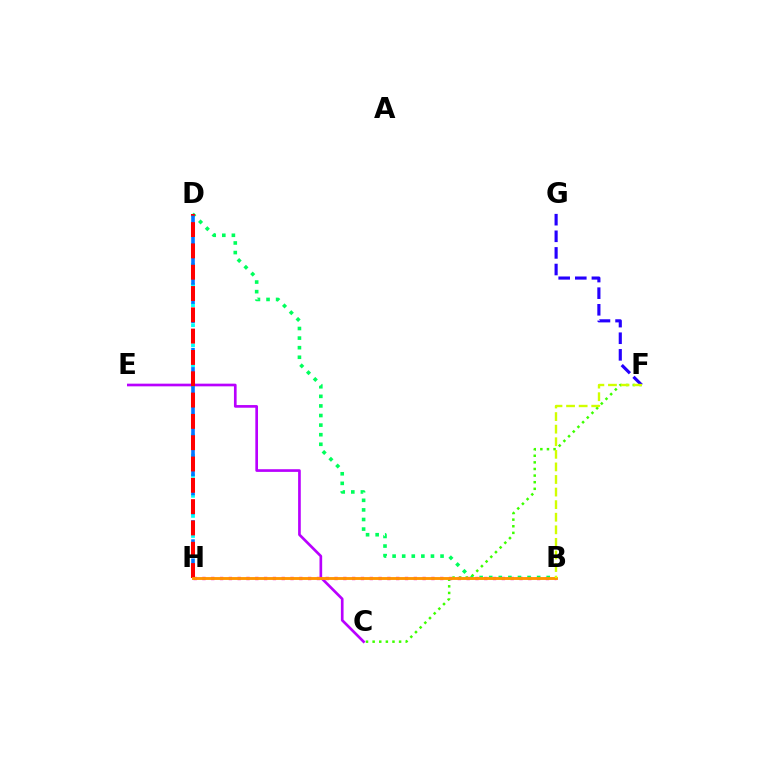{('C', 'F'): [{'color': '#3dff00', 'line_style': 'dotted', 'thickness': 1.8}], ('B', 'H'): [{'color': '#ff00ac', 'line_style': 'dotted', 'thickness': 2.39}, {'color': '#ff9400', 'line_style': 'solid', 'thickness': 2.07}], ('B', 'D'): [{'color': '#00ff5c', 'line_style': 'dotted', 'thickness': 2.6}], ('C', 'E'): [{'color': '#b900ff', 'line_style': 'solid', 'thickness': 1.92}], ('D', 'H'): [{'color': '#00fff6', 'line_style': 'dotted', 'thickness': 2.73}, {'color': '#0074ff', 'line_style': 'dashed', 'thickness': 2.6}, {'color': '#ff0000', 'line_style': 'dashed', 'thickness': 2.9}], ('F', 'G'): [{'color': '#2500ff', 'line_style': 'dashed', 'thickness': 2.26}], ('B', 'F'): [{'color': '#d1ff00', 'line_style': 'dashed', 'thickness': 1.71}]}